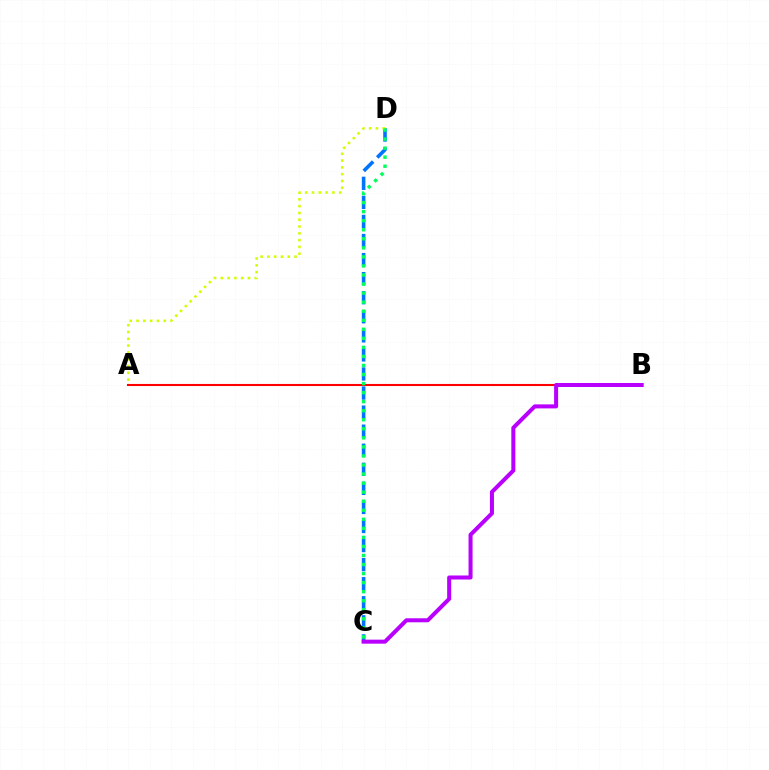{('C', 'D'): [{'color': '#0074ff', 'line_style': 'dashed', 'thickness': 2.59}, {'color': '#00ff5c', 'line_style': 'dotted', 'thickness': 2.46}], ('A', 'B'): [{'color': '#ff0000', 'line_style': 'solid', 'thickness': 1.5}], ('A', 'D'): [{'color': '#d1ff00', 'line_style': 'dotted', 'thickness': 1.85}], ('B', 'C'): [{'color': '#b900ff', 'line_style': 'solid', 'thickness': 2.89}]}